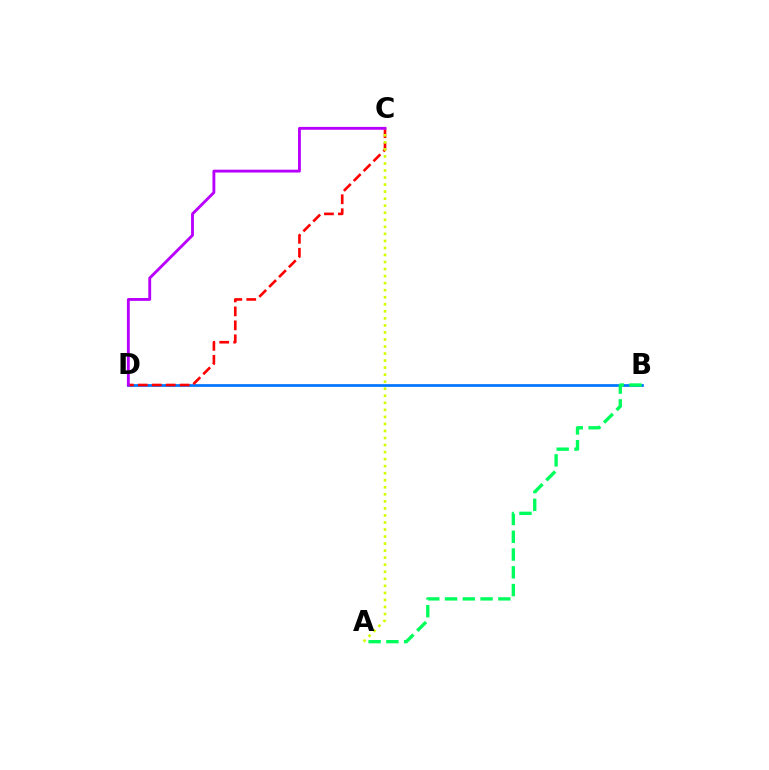{('B', 'D'): [{'color': '#0074ff', 'line_style': 'solid', 'thickness': 1.95}], ('C', 'D'): [{'color': '#ff0000', 'line_style': 'dashed', 'thickness': 1.9}, {'color': '#b900ff', 'line_style': 'solid', 'thickness': 2.06}], ('A', 'C'): [{'color': '#d1ff00', 'line_style': 'dotted', 'thickness': 1.91}], ('A', 'B'): [{'color': '#00ff5c', 'line_style': 'dashed', 'thickness': 2.41}]}